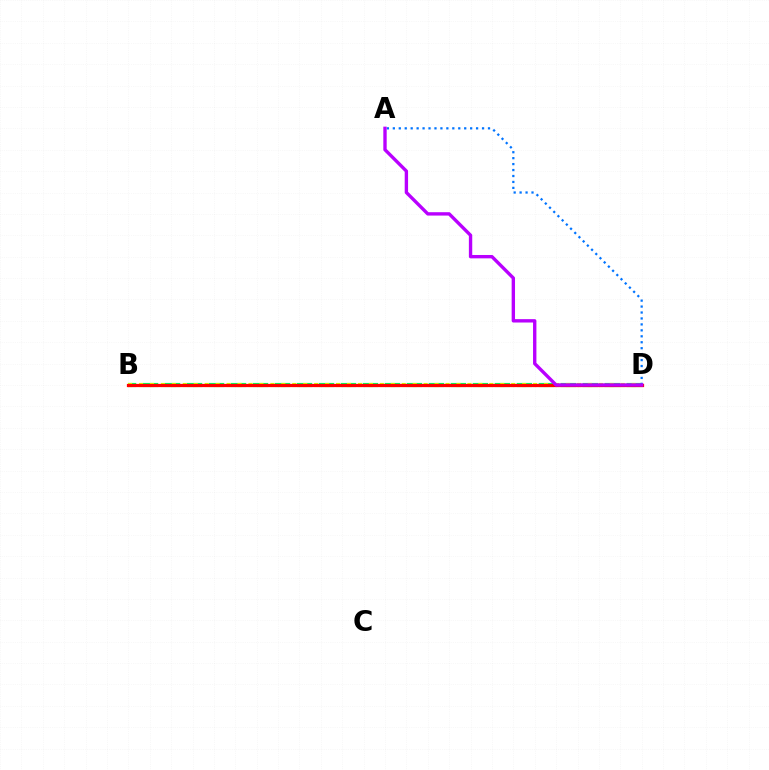{('B', 'D'): [{'color': '#00ff5c', 'line_style': 'dashed', 'thickness': 2.99}, {'color': '#d1ff00', 'line_style': 'dotted', 'thickness': 2.97}, {'color': '#ff0000', 'line_style': 'solid', 'thickness': 2.33}], ('A', 'D'): [{'color': '#0074ff', 'line_style': 'dotted', 'thickness': 1.62}, {'color': '#b900ff', 'line_style': 'solid', 'thickness': 2.43}]}